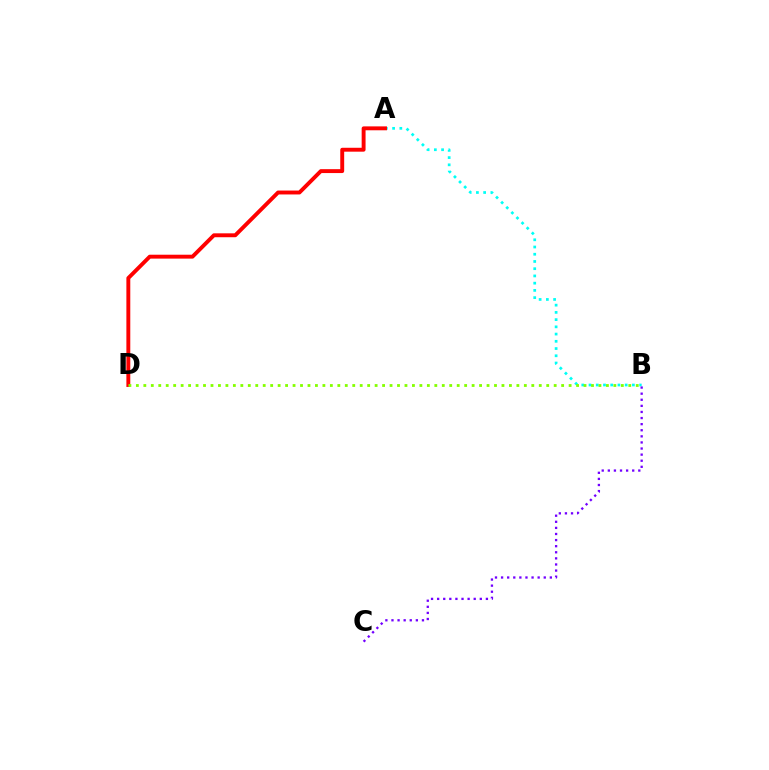{('A', 'B'): [{'color': '#00fff6', 'line_style': 'dotted', 'thickness': 1.96}], ('B', 'C'): [{'color': '#7200ff', 'line_style': 'dotted', 'thickness': 1.66}], ('A', 'D'): [{'color': '#ff0000', 'line_style': 'solid', 'thickness': 2.81}], ('B', 'D'): [{'color': '#84ff00', 'line_style': 'dotted', 'thickness': 2.03}]}